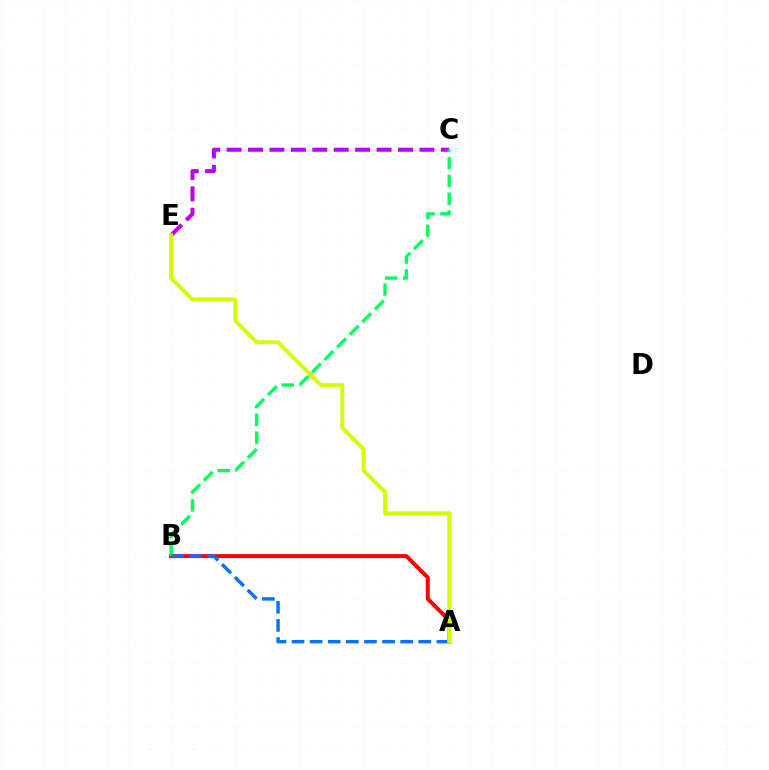{('C', 'E'): [{'color': '#b900ff', 'line_style': 'dashed', 'thickness': 2.91}], ('A', 'B'): [{'color': '#ff0000', 'line_style': 'solid', 'thickness': 2.86}, {'color': '#0074ff', 'line_style': 'dashed', 'thickness': 2.46}], ('B', 'C'): [{'color': '#00ff5c', 'line_style': 'dashed', 'thickness': 2.42}], ('A', 'E'): [{'color': '#d1ff00', 'line_style': 'solid', 'thickness': 2.78}]}